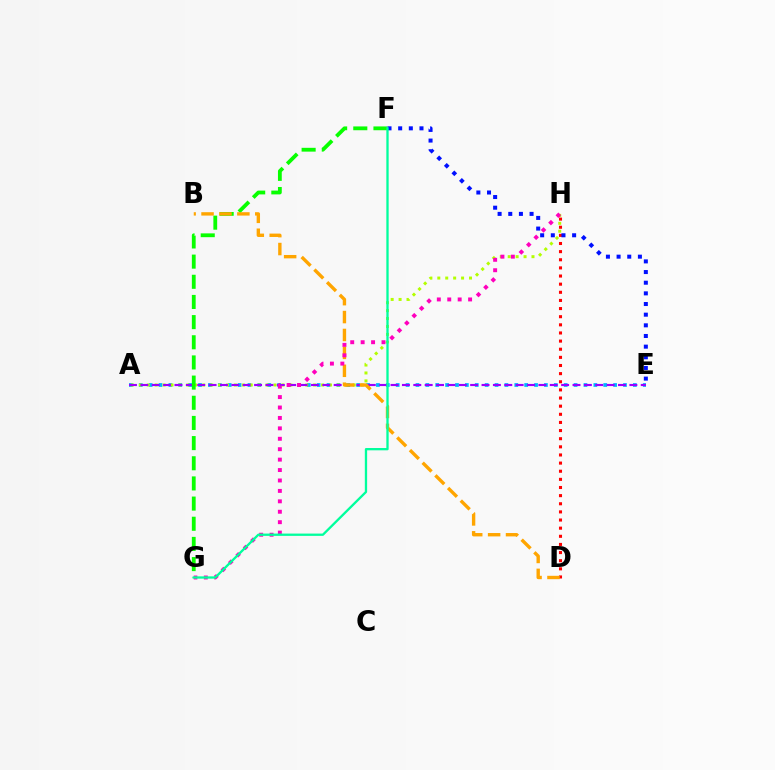{('D', 'H'): [{'color': '#ff0000', 'line_style': 'dotted', 'thickness': 2.21}], ('A', 'E'): [{'color': '#00b5ff', 'line_style': 'dotted', 'thickness': 2.69}, {'color': '#9b00ff', 'line_style': 'dashed', 'thickness': 1.54}], ('A', 'H'): [{'color': '#b3ff00', 'line_style': 'dotted', 'thickness': 2.15}], ('F', 'G'): [{'color': '#08ff00', 'line_style': 'dashed', 'thickness': 2.74}, {'color': '#00ff9d', 'line_style': 'solid', 'thickness': 1.66}], ('B', 'D'): [{'color': '#ffa500', 'line_style': 'dashed', 'thickness': 2.43}], ('G', 'H'): [{'color': '#ff00bd', 'line_style': 'dotted', 'thickness': 2.83}], ('E', 'F'): [{'color': '#0010ff', 'line_style': 'dotted', 'thickness': 2.9}]}